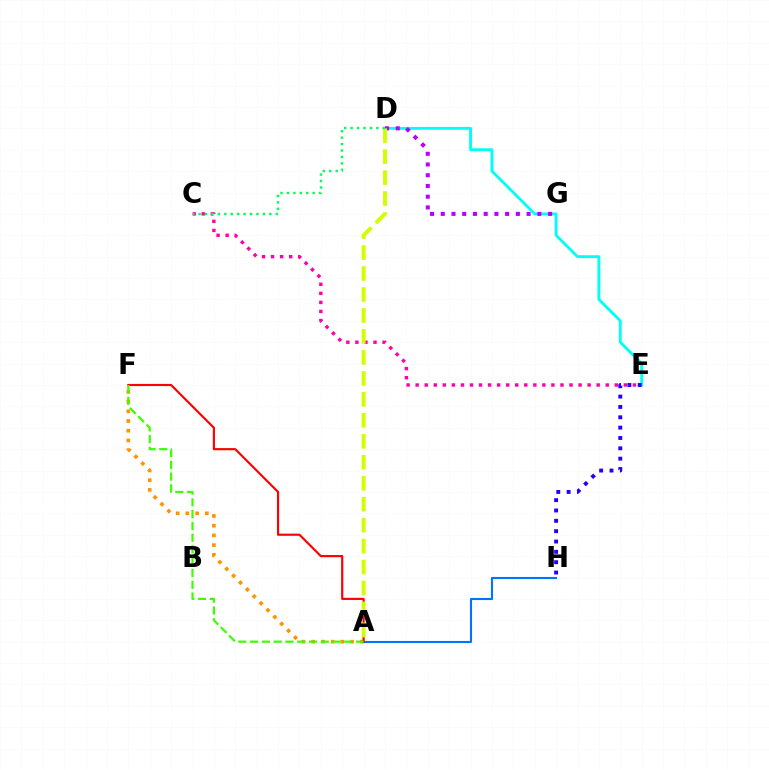{('C', 'E'): [{'color': '#ff00ac', 'line_style': 'dotted', 'thickness': 2.46}], ('A', 'F'): [{'color': '#ff9400', 'line_style': 'dotted', 'thickness': 2.64}, {'color': '#ff0000', 'line_style': 'solid', 'thickness': 1.55}, {'color': '#3dff00', 'line_style': 'dashed', 'thickness': 1.6}], ('D', 'E'): [{'color': '#00fff6', 'line_style': 'solid', 'thickness': 2.07}], ('D', 'G'): [{'color': '#b900ff', 'line_style': 'dotted', 'thickness': 2.92}], ('A', 'H'): [{'color': '#0074ff', 'line_style': 'solid', 'thickness': 1.52}], ('A', 'D'): [{'color': '#d1ff00', 'line_style': 'dashed', 'thickness': 2.85}], ('E', 'H'): [{'color': '#2500ff', 'line_style': 'dotted', 'thickness': 2.81}], ('C', 'D'): [{'color': '#00ff5c', 'line_style': 'dotted', 'thickness': 1.75}]}